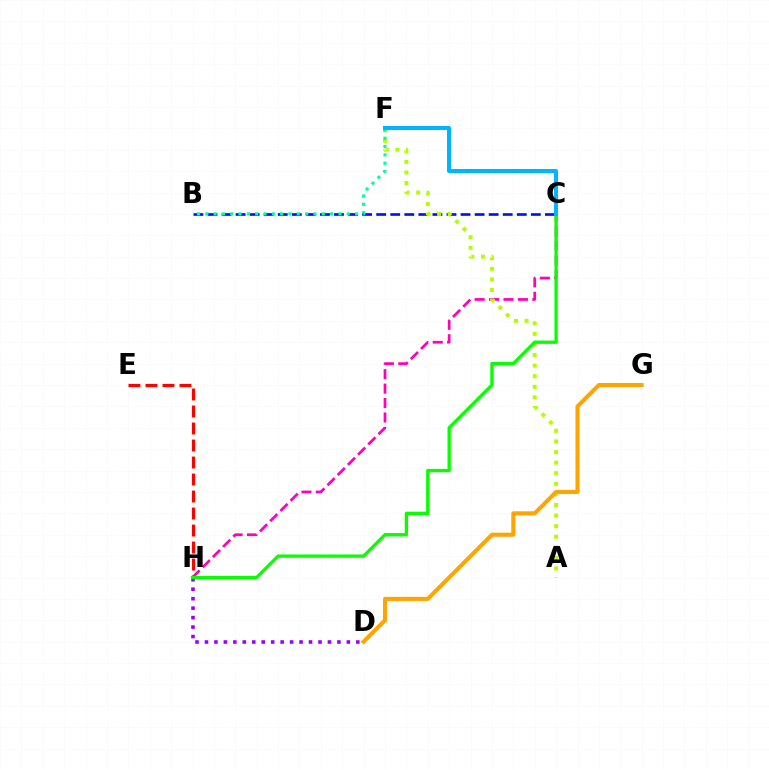{('D', 'H'): [{'color': '#9b00ff', 'line_style': 'dotted', 'thickness': 2.57}], ('B', 'C'): [{'color': '#0010ff', 'line_style': 'dashed', 'thickness': 1.91}], ('C', 'H'): [{'color': '#ff00bd', 'line_style': 'dashed', 'thickness': 1.96}, {'color': '#08ff00', 'line_style': 'solid', 'thickness': 2.38}], ('E', 'H'): [{'color': '#ff0000', 'line_style': 'dashed', 'thickness': 2.31}], ('A', 'F'): [{'color': '#b3ff00', 'line_style': 'dotted', 'thickness': 2.88}], ('B', 'F'): [{'color': '#00ff9d', 'line_style': 'dotted', 'thickness': 2.26}], ('C', 'F'): [{'color': '#00b5ff', 'line_style': 'solid', 'thickness': 2.9}], ('D', 'G'): [{'color': '#ffa500', 'line_style': 'solid', 'thickness': 2.93}]}